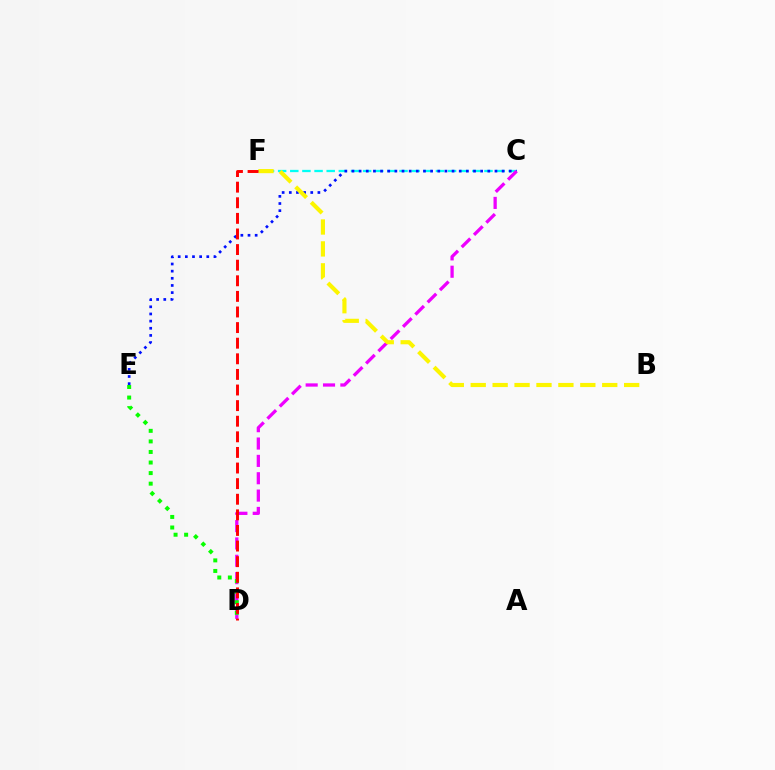{('C', 'F'): [{'color': '#00fff6', 'line_style': 'dashed', 'thickness': 1.65}], ('C', 'E'): [{'color': '#0010ff', 'line_style': 'dotted', 'thickness': 1.94}], ('C', 'D'): [{'color': '#ee00ff', 'line_style': 'dashed', 'thickness': 2.36}], ('D', 'E'): [{'color': '#08ff00', 'line_style': 'dotted', 'thickness': 2.87}], ('B', 'F'): [{'color': '#fcf500', 'line_style': 'dashed', 'thickness': 2.98}], ('D', 'F'): [{'color': '#ff0000', 'line_style': 'dashed', 'thickness': 2.12}]}